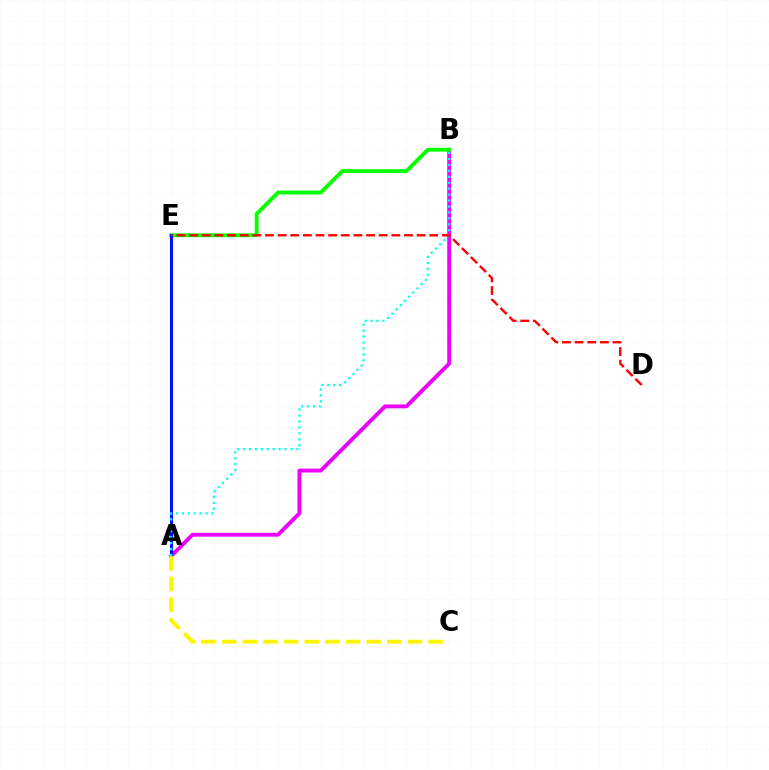{('A', 'B'): [{'color': '#ee00ff', 'line_style': 'solid', 'thickness': 2.79}, {'color': '#00fff6', 'line_style': 'dotted', 'thickness': 1.61}], ('B', 'E'): [{'color': '#08ff00', 'line_style': 'solid', 'thickness': 2.78}], ('A', 'E'): [{'color': '#0010ff', 'line_style': 'solid', 'thickness': 2.19}], ('A', 'C'): [{'color': '#fcf500', 'line_style': 'dashed', 'thickness': 2.8}], ('D', 'E'): [{'color': '#ff0000', 'line_style': 'dashed', 'thickness': 1.72}]}